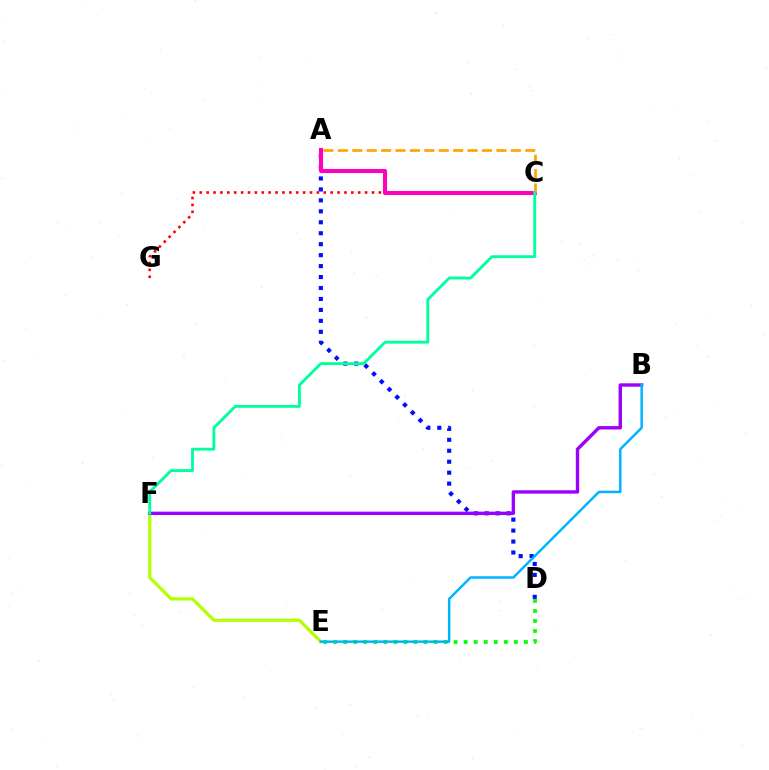{('A', 'D'): [{'color': '#0010ff', 'line_style': 'dotted', 'thickness': 2.98}], ('C', 'G'): [{'color': '#ff0000', 'line_style': 'dotted', 'thickness': 1.87}], ('D', 'E'): [{'color': '#08ff00', 'line_style': 'dotted', 'thickness': 2.73}], ('E', 'F'): [{'color': '#b3ff00', 'line_style': 'solid', 'thickness': 2.3}], ('B', 'F'): [{'color': '#9b00ff', 'line_style': 'solid', 'thickness': 2.43}], ('A', 'C'): [{'color': '#ff00bd', 'line_style': 'solid', 'thickness': 2.93}, {'color': '#ffa500', 'line_style': 'dashed', 'thickness': 1.96}], ('B', 'E'): [{'color': '#00b5ff', 'line_style': 'solid', 'thickness': 1.8}], ('C', 'F'): [{'color': '#00ff9d', 'line_style': 'solid', 'thickness': 2.05}]}